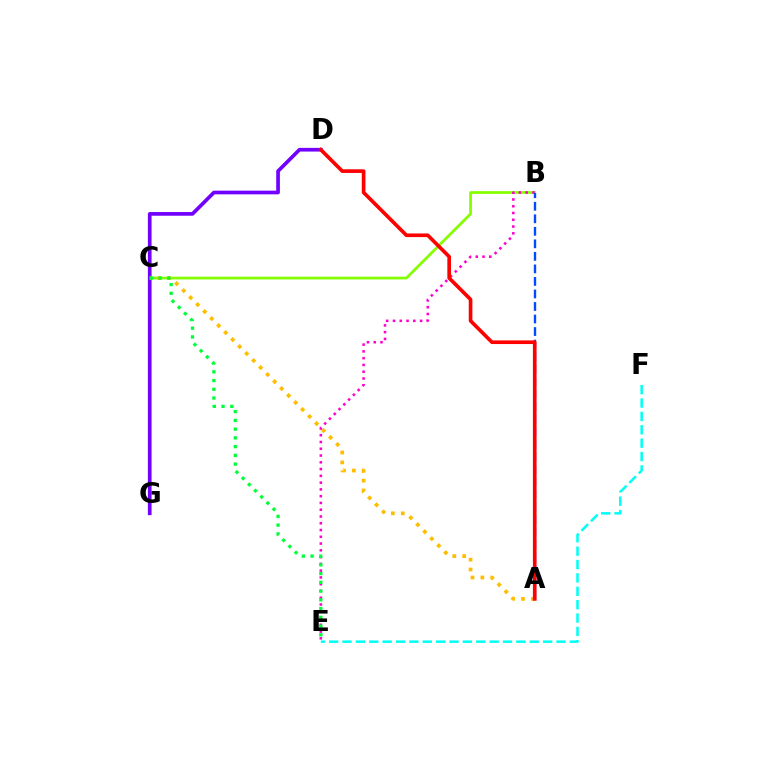{('E', 'F'): [{'color': '#00fff6', 'line_style': 'dashed', 'thickness': 1.82}], ('B', 'C'): [{'color': '#84ff00', 'line_style': 'solid', 'thickness': 1.97}], ('D', 'G'): [{'color': '#7200ff', 'line_style': 'solid', 'thickness': 2.65}], ('A', 'C'): [{'color': '#ffbd00', 'line_style': 'dotted', 'thickness': 2.69}], ('B', 'E'): [{'color': '#ff00cf', 'line_style': 'dotted', 'thickness': 1.84}], ('A', 'B'): [{'color': '#004bff', 'line_style': 'dashed', 'thickness': 1.7}], ('A', 'D'): [{'color': '#ff0000', 'line_style': 'solid', 'thickness': 2.63}], ('C', 'E'): [{'color': '#00ff39', 'line_style': 'dotted', 'thickness': 2.38}]}